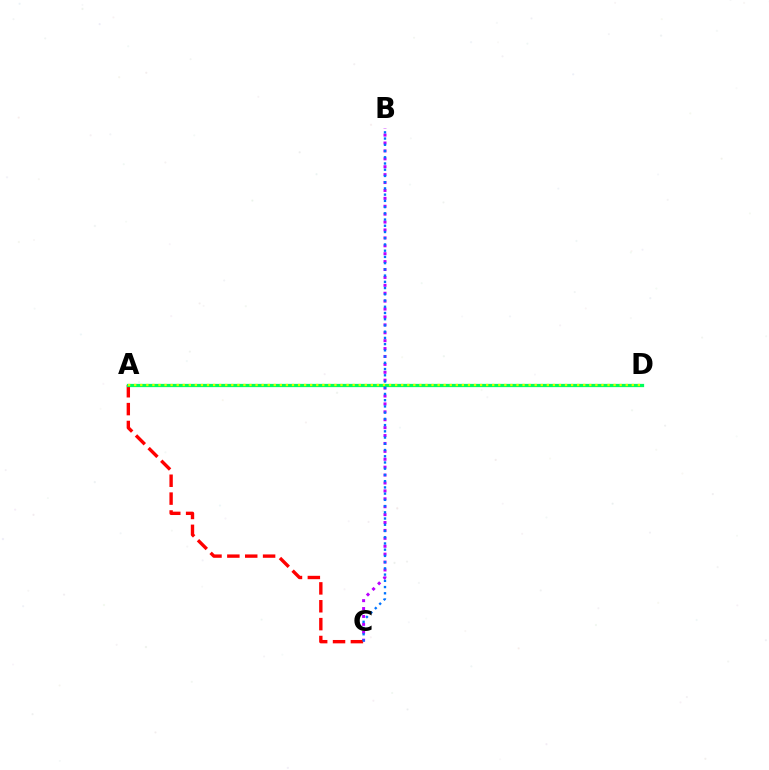{('B', 'C'): [{'color': '#b900ff', 'line_style': 'dotted', 'thickness': 2.15}, {'color': '#0074ff', 'line_style': 'dotted', 'thickness': 1.69}], ('A', 'C'): [{'color': '#ff0000', 'line_style': 'dashed', 'thickness': 2.43}], ('A', 'D'): [{'color': '#00ff5c', 'line_style': 'solid', 'thickness': 2.35}, {'color': '#d1ff00', 'line_style': 'dotted', 'thickness': 1.65}]}